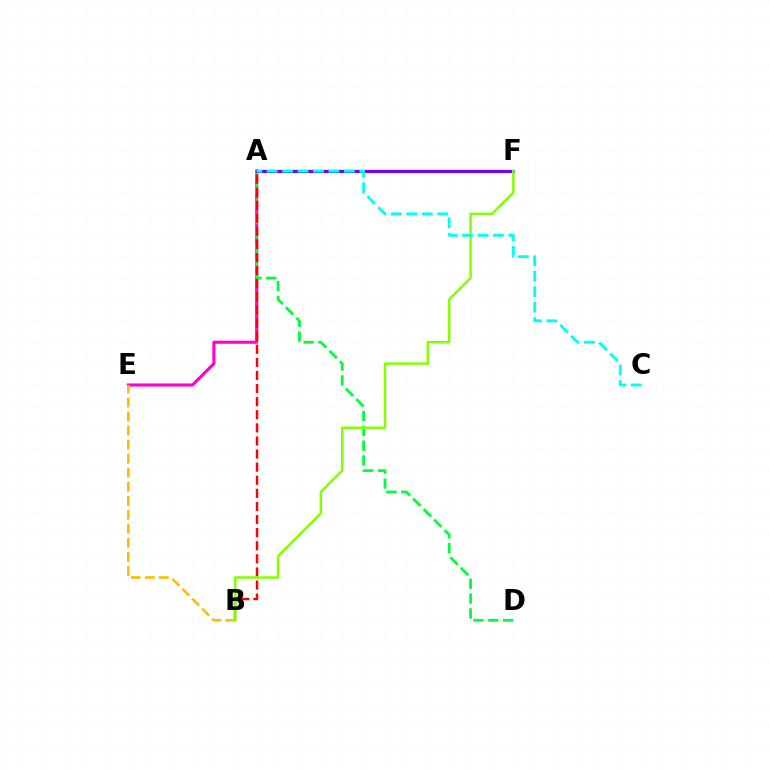{('A', 'F'): [{'color': '#004bff', 'line_style': 'solid', 'thickness': 1.56}, {'color': '#7200ff', 'line_style': 'solid', 'thickness': 2.23}], ('A', 'E'): [{'color': '#ff00cf', 'line_style': 'solid', 'thickness': 2.23}], ('A', 'D'): [{'color': '#00ff39', 'line_style': 'dashed', 'thickness': 2.01}], ('A', 'B'): [{'color': '#ff0000', 'line_style': 'dashed', 'thickness': 1.78}], ('B', 'E'): [{'color': '#ffbd00', 'line_style': 'dashed', 'thickness': 1.91}], ('B', 'F'): [{'color': '#84ff00', 'line_style': 'solid', 'thickness': 1.8}], ('A', 'C'): [{'color': '#00fff6', 'line_style': 'dashed', 'thickness': 2.1}]}